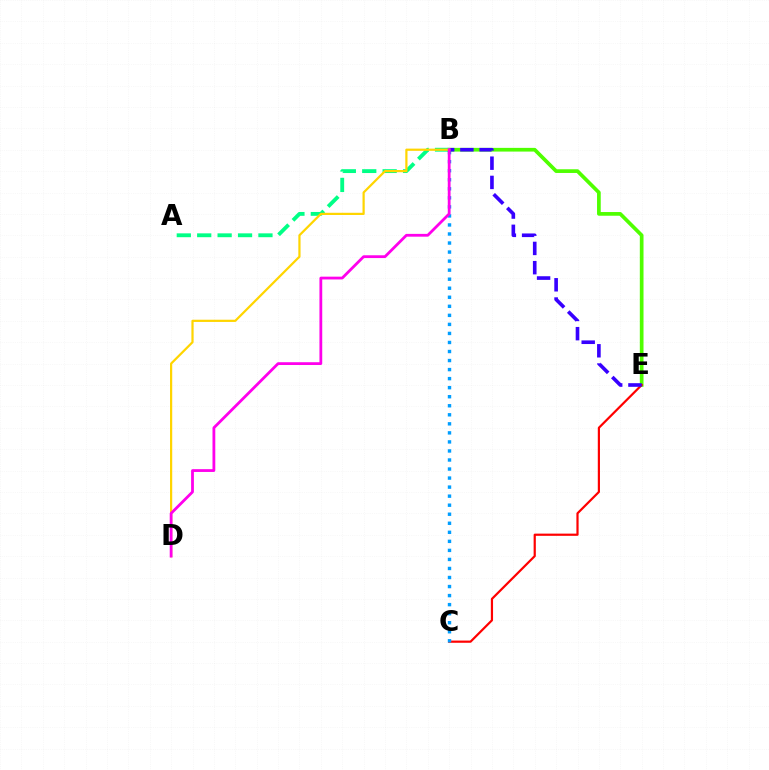{('B', 'E'): [{'color': '#4fff00', 'line_style': 'solid', 'thickness': 2.66}, {'color': '#3700ff', 'line_style': 'dashed', 'thickness': 2.62}], ('C', 'E'): [{'color': '#ff0000', 'line_style': 'solid', 'thickness': 1.59}], ('B', 'C'): [{'color': '#009eff', 'line_style': 'dotted', 'thickness': 2.46}], ('A', 'B'): [{'color': '#00ff86', 'line_style': 'dashed', 'thickness': 2.77}], ('B', 'D'): [{'color': '#ffd500', 'line_style': 'solid', 'thickness': 1.59}, {'color': '#ff00ed', 'line_style': 'solid', 'thickness': 2.01}]}